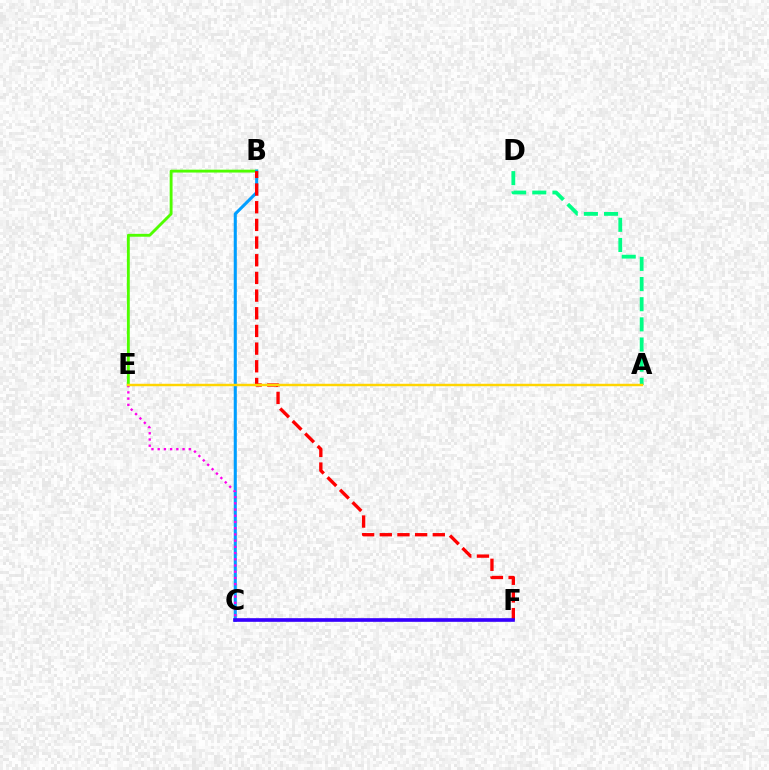{('B', 'E'): [{'color': '#4fff00', 'line_style': 'solid', 'thickness': 2.07}], ('B', 'C'): [{'color': '#009eff', 'line_style': 'solid', 'thickness': 2.22}], ('C', 'E'): [{'color': '#ff00ed', 'line_style': 'dotted', 'thickness': 1.69}], ('A', 'D'): [{'color': '#00ff86', 'line_style': 'dashed', 'thickness': 2.74}], ('B', 'F'): [{'color': '#ff0000', 'line_style': 'dashed', 'thickness': 2.4}], ('A', 'E'): [{'color': '#ffd500', 'line_style': 'solid', 'thickness': 1.77}], ('C', 'F'): [{'color': '#3700ff', 'line_style': 'solid', 'thickness': 2.63}]}